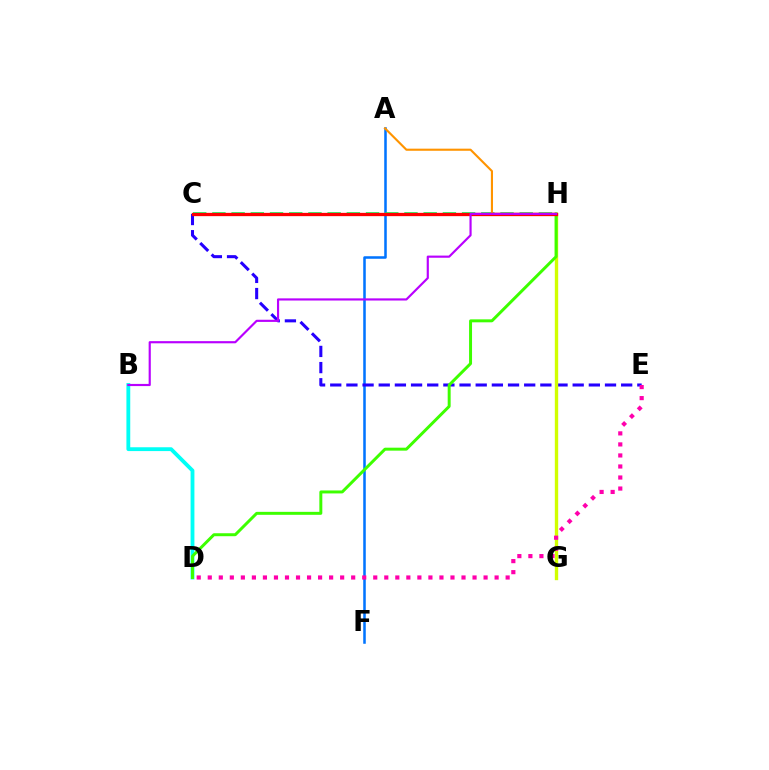{('A', 'F'): [{'color': '#0074ff', 'line_style': 'solid', 'thickness': 1.83}], ('C', 'E'): [{'color': '#2500ff', 'line_style': 'dashed', 'thickness': 2.2}], ('G', 'H'): [{'color': '#d1ff00', 'line_style': 'solid', 'thickness': 2.42}], ('C', 'H'): [{'color': '#00ff5c', 'line_style': 'dashed', 'thickness': 2.61}, {'color': '#ff0000', 'line_style': 'solid', 'thickness': 2.37}], ('B', 'D'): [{'color': '#00fff6', 'line_style': 'solid', 'thickness': 2.76}], ('A', 'H'): [{'color': '#ff9400', 'line_style': 'solid', 'thickness': 1.53}], ('D', 'H'): [{'color': '#3dff00', 'line_style': 'solid', 'thickness': 2.14}], ('D', 'E'): [{'color': '#ff00ac', 'line_style': 'dotted', 'thickness': 3.0}], ('B', 'H'): [{'color': '#b900ff', 'line_style': 'solid', 'thickness': 1.56}]}